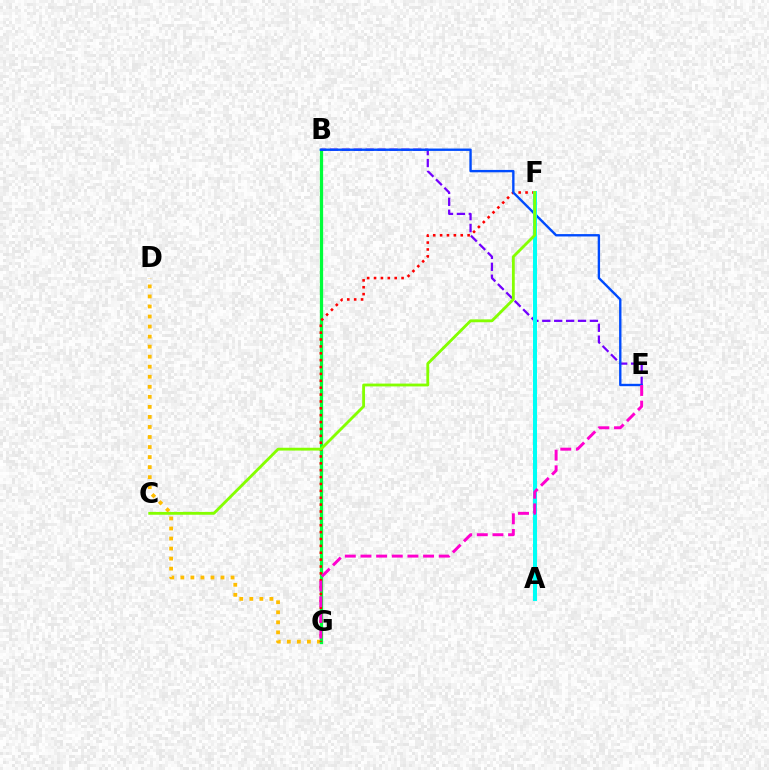{('D', 'G'): [{'color': '#ffbd00', 'line_style': 'dotted', 'thickness': 2.73}], ('B', 'G'): [{'color': '#00ff39', 'line_style': 'solid', 'thickness': 2.35}], ('B', 'E'): [{'color': '#7200ff', 'line_style': 'dashed', 'thickness': 1.62}, {'color': '#004bff', 'line_style': 'solid', 'thickness': 1.71}], ('F', 'G'): [{'color': '#ff0000', 'line_style': 'dotted', 'thickness': 1.87}], ('A', 'F'): [{'color': '#00fff6', 'line_style': 'solid', 'thickness': 2.89}], ('E', 'G'): [{'color': '#ff00cf', 'line_style': 'dashed', 'thickness': 2.13}], ('C', 'F'): [{'color': '#84ff00', 'line_style': 'solid', 'thickness': 2.04}]}